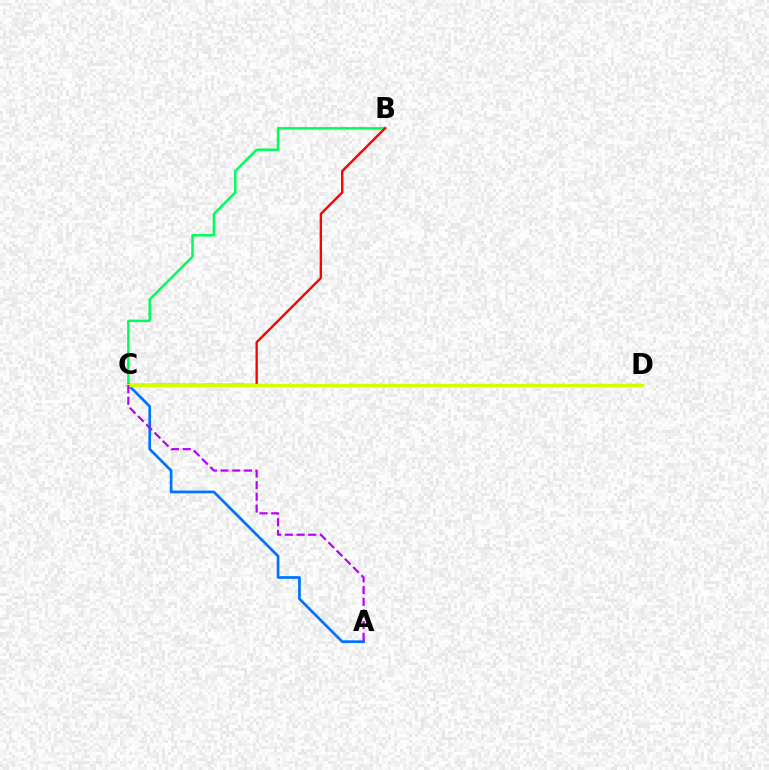{('B', 'C'): [{'color': '#00ff5c', 'line_style': 'solid', 'thickness': 1.79}, {'color': '#ff0000', 'line_style': 'solid', 'thickness': 1.7}], ('A', 'C'): [{'color': '#0074ff', 'line_style': 'solid', 'thickness': 1.96}, {'color': '#b900ff', 'line_style': 'dashed', 'thickness': 1.59}], ('C', 'D'): [{'color': '#d1ff00', 'line_style': 'solid', 'thickness': 2.43}]}